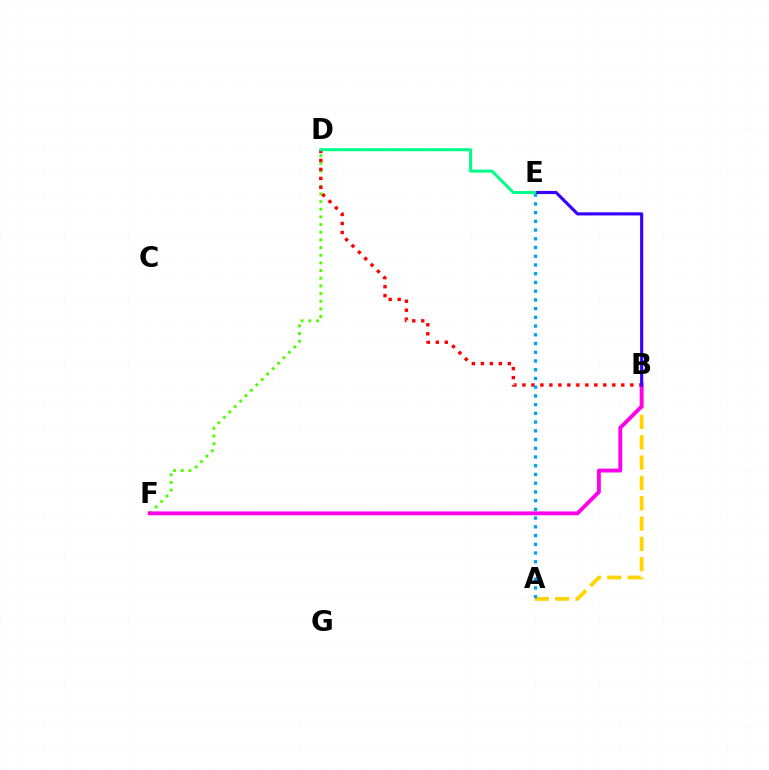{('D', 'F'): [{'color': '#4fff00', 'line_style': 'dotted', 'thickness': 2.08}], ('B', 'D'): [{'color': '#ff0000', 'line_style': 'dotted', 'thickness': 2.44}], ('A', 'B'): [{'color': '#ffd500', 'line_style': 'dashed', 'thickness': 2.76}], ('B', 'F'): [{'color': '#ff00ed', 'line_style': 'solid', 'thickness': 2.79}], ('A', 'E'): [{'color': '#009eff', 'line_style': 'dotted', 'thickness': 2.37}], ('B', 'E'): [{'color': '#3700ff', 'line_style': 'solid', 'thickness': 2.26}], ('D', 'E'): [{'color': '#00ff86', 'line_style': 'solid', 'thickness': 2.16}]}